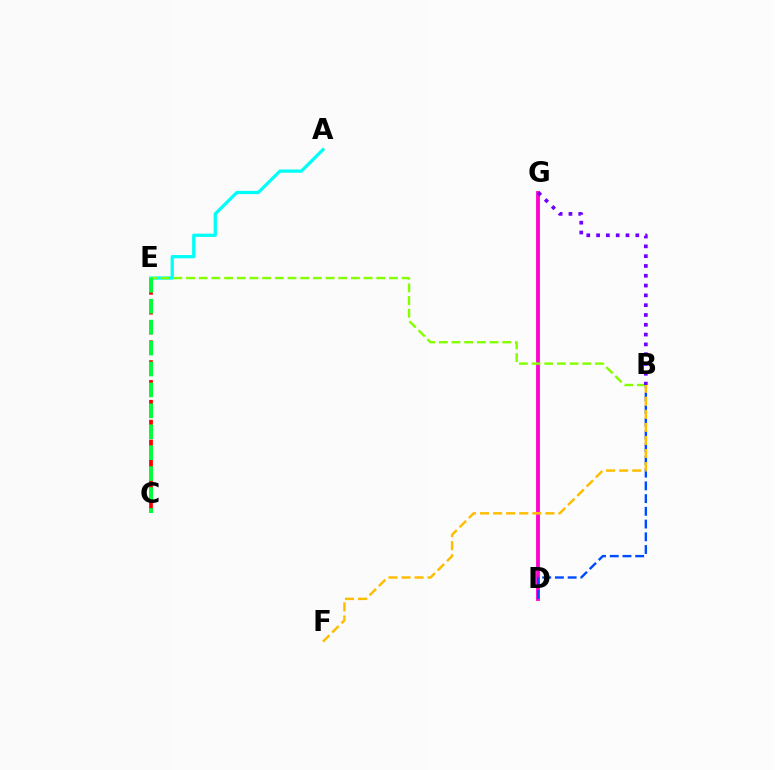{('C', 'E'): [{'color': '#ff0000', 'line_style': 'dashed', 'thickness': 2.7}, {'color': '#00ff39', 'line_style': 'dashed', 'thickness': 2.84}], ('D', 'G'): [{'color': '#ff00cf', 'line_style': 'solid', 'thickness': 2.75}], ('A', 'E'): [{'color': '#00fff6', 'line_style': 'solid', 'thickness': 2.34}], ('B', 'D'): [{'color': '#004bff', 'line_style': 'dashed', 'thickness': 1.73}], ('B', 'E'): [{'color': '#84ff00', 'line_style': 'dashed', 'thickness': 1.72}], ('B', 'F'): [{'color': '#ffbd00', 'line_style': 'dashed', 'thickness': 1.77}], ('B', 'G'): [{'color': '#7200ff', 'line_style': 'dotted', 'thickness': 2.66}]}